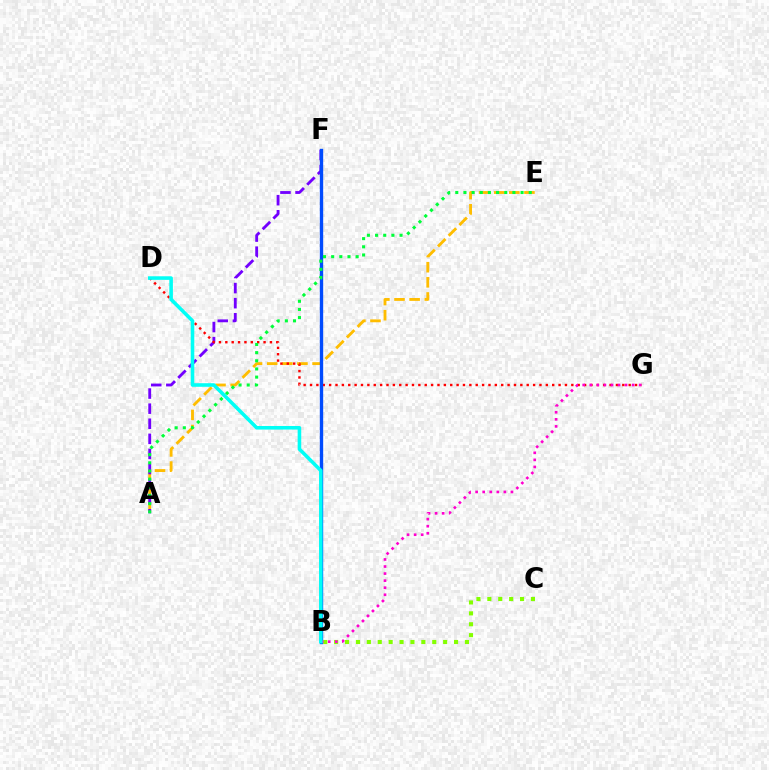{('A', 'E'): [{'color': '#ffbd00', 'line_style': 'dashed', 'thickness': 2.06}, {'color': '#00ff39', 'line_style': 'dotted', 'thickness': 2.22}], ('A', 'F'): [{'color': '#7200ff', 'line_style': 'dashed', 'thickness': 2.05}], ('D', 'G'): [{'color': '#ff0000', 'line_style': 'dotted', 'thickness': 1.73}], ('B', 'F'): [{'color': '#004bff', 'line_style': 'solid', 'thickness': 2.42}], ('B', 'C'): [{'color': '#84ff00', 'line_style': 'dotted', 'thickness': 2.96}], ('B', 'G'): [{'color': '#ff00cf', 'line_style': 'dotted', 'thickness': 1.92}], ('B', 'D'): [{'color': '#00fff6', 'line_style': 'solid', 'thickness': 2.57}]}